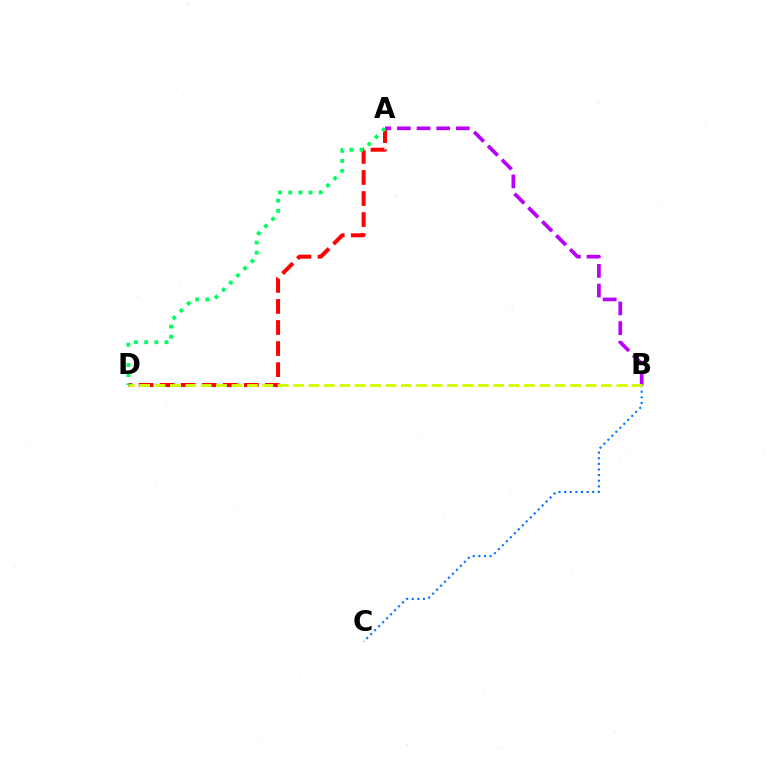{('A', 'D'): [{'color': '#ff0000', 'line_style': 'dashed', 'thickness': 2.86}, {'color': '#00ff5c', 'line_style': 'dotted', 'thickness': 2.76}], ('A', 'B'): [{'color': '#b900ff', 'line_style': 'dashed', 'thickness': 2.67}], ('B', 'C'): [{'color': '#0074ff', 'line_style': 'dotted', 'thickness': 1.53}], ('B', 'D'): [{'color': '#d1ff00', 'line_style': 'dashed', 'thickness': 2.09}]}